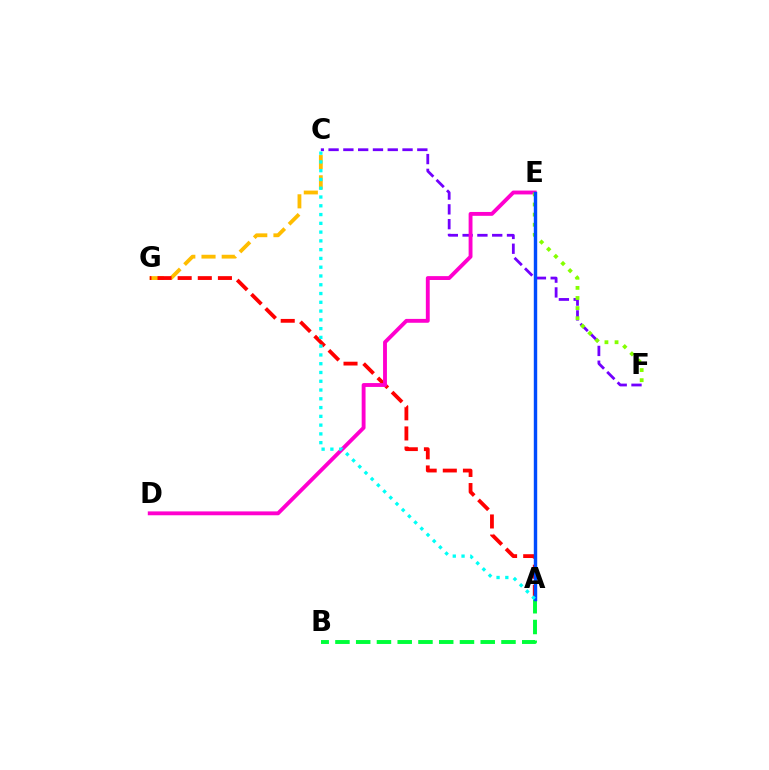{('C', 'G'): [{'color': '#ffbd00', 'line_style': 'dashed', 'thickness': 2.74}], ('C', 'F'): [{'color': '#7200ff', 'line_style': 'dashed', 'thickness': 2.01}], ('A', 'G'): [{'color': '#ff0000', 'line_style': 'dashed', 'thickness': 2.73}], ('D', 'E'): [{'color': '#ff00cf', 'line_style': 'solid', 'thickness': 2.78}], ('A', 'B'): [{'color': '#00ff39', 'line_style': 'dashed', 'thickness': 2.82}], ('E', 'F'): [{'color': '#84ff00', 'line_style': 'dotted', 'thickness': 2.75}], ('A', 'E'): [{'color': '#004bff', 'line_style': 'solid', 'thickness': 2.46}], ('A', 'C'): [{'color': '#00fff6', 'line_style': 'dotted', 'thickness': 2.38}]}